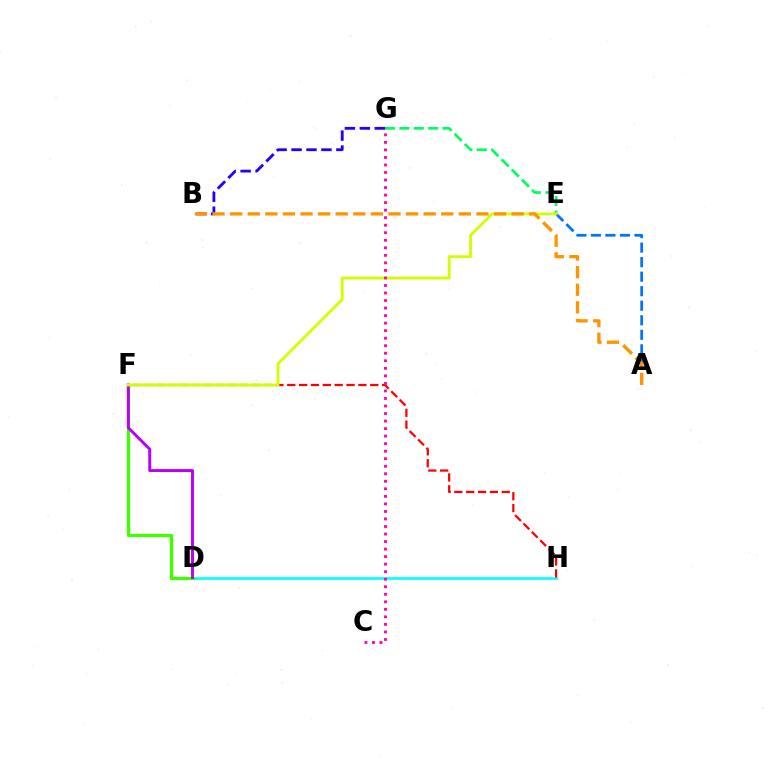{('D', 'H'): [{'color': '#00fff6', 'line_style': 'solid', 'thickness': 1.88}], ('D', 'F'): [{'color': '#3dff00', 'line_style': 'solid', 'thickness': 2.38}, {'color': '#b900ff', 'line_style': 'solid', 'thickness': 2.13}], ('F', 'H'): [{'color': '#ff0000', 'line_style': 'dashed', 'thickness': 1.61}], ('A', 'E'): [{'color': '#0074ff', 'line_style': 'dashed', 'thickness': 1.97}], ('E', 'G'): [{'color': '#00ff5c', 'line_style': 'dashed', 'thickness': 1.95}], ('E', 'F'): [{'color': '#d1ff00', 'line_style': 'solid', 'thickness': 2.05}], ('B', 'G'): [{'color': '#2500ff', 'line_style': 'dashed', 'thickness': 2.03}], ('C', 'G'): [{'color': '#ff00ac', 'line_style': 'dotted', 'thickness': 2.05}], ('A', 'B'): [{'color': '#ff9400', 'line_style': 'dashed', 'thickness': 2.39}]}